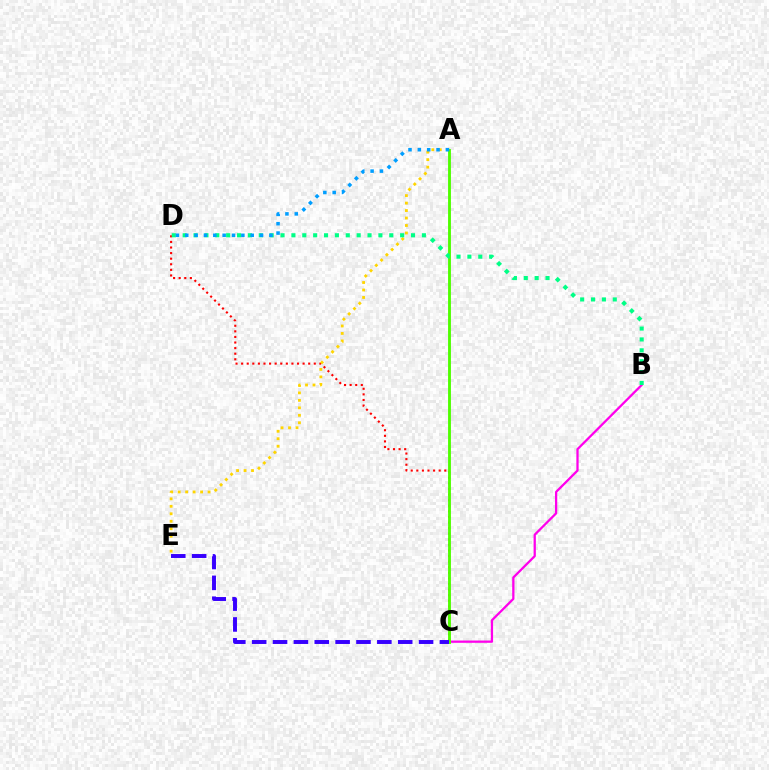{('B', 'C'): [{'color': '#ff00ed', 'line_style': 'solid', 'thickness': 1.63}], ('C', 'D'): [{'color': '#ff0000', 'line_style': 'dotted', 'thickness': 1.52}], ('A', 'E'): [{'color': '#ffd500', 'line_style': 'dotted', 'thickness': 2.03}], ('A', 'C'): [{'color': '#4fff00', 'line_style': 'solid', 'thickness': 2.07}], ('C', 'E'): [{'color': '#3700ff', 'line_style': 'dashed', 'thickness': 2.83}], ('B', 'D'): [{'color': '#00ff86', 'line_style': 'dotted', 'thickness': 2.95}], ('A', 'D'): [{'color': '#009eff', 'line_style': 'dotted', 'thickness': 2.54}]}